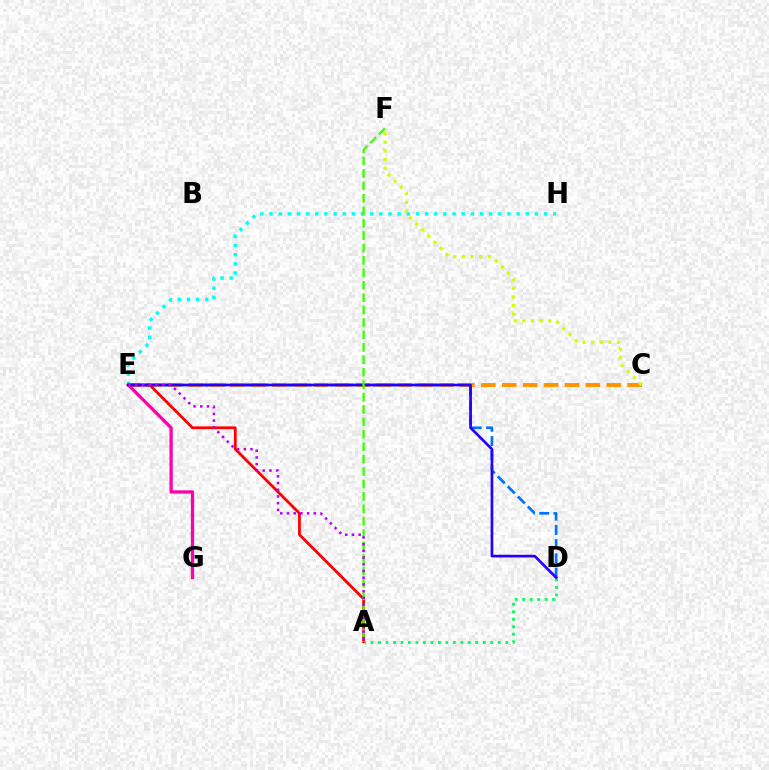{('D', 'E'): [{'color': '#0074ff', 'line_style': 'dashed', 'thickness': 1.93}, {'color': '#2500ff', 'line_style': 'solid', 'thickness': 1.93}], ('C', 'E'): [{'color': '#ff9400', 'line_style': 'dashed', 'thickness': 2.84}], ('A', 'E'): [{'color': '#ff0000', 'line_style': 'solid', 'thickness': 2.01}, {'color': '#b900ff', 'line_style': 'dotted', 'thickness': 1.82}], ('E', 'H'): [{'color': '#00fff6', 'line_style': 'dotted', 'thickness': 2.49}], ('E', 'G'): [{'color': '#ff00ac', 'line_style': 'solid', 'thickness': 2.35}], ('C', 'F'): [{'color': '#d1ff00', 'line_style': 'dotted', 'thickness': 2.34}], ('A', 'D'): [{'color': '#00ff5c', 'line_style': 'dotted', 'thickness': 2.03}], ('A', 'F'): [{'color': '#3dff00', 'line_style': 'dashed', 'thickness': 1.69}]}